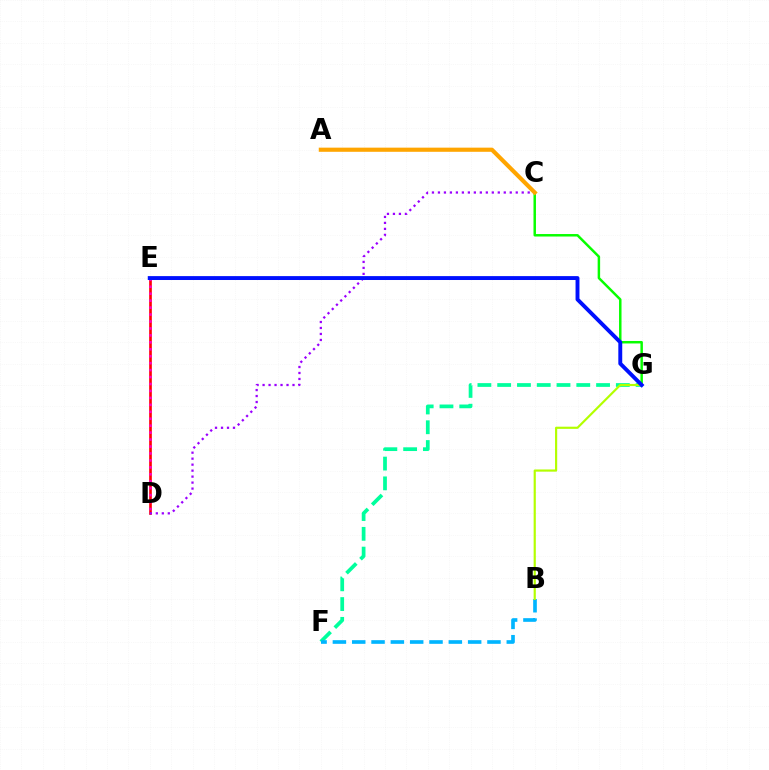{('D', 'E'): [{'color': '#ff0000', 'line_style': 'solid', 'thickness': 1.91}, {'color': '#ff00bd', 'line_style': 'dotted', 'thickness': 1.89}], ('C', 'D'): [{'color': '#9b00ff', 'line_style': 'dotted', 'thickness': 1.63}], ('F', 'G'): [{'color': '#00ff9d', 'line_style': 'dashed', 'thickness': 2.69}], ('C', 'G'): [{'color': '#08ff00', 'line_style': 'solid', 'thickness': 1.78}], ('B', 'F'): [{'color': '#00b5ff', 'line_style': 'dashed', 'thickness': 2.62}], ('A', 'C'): [{'color': '#ffa500', 'line_style': 'solid', 'thickness': 2.99}], ('B', 'G'): [{'color': '#b3ff00', 'line_style': 'solid', 'thickness': 1.56}], ('E', 'G'): [{'color': '#0010ff', 'line_style': 'solid', 'thickness': 2.81}]}